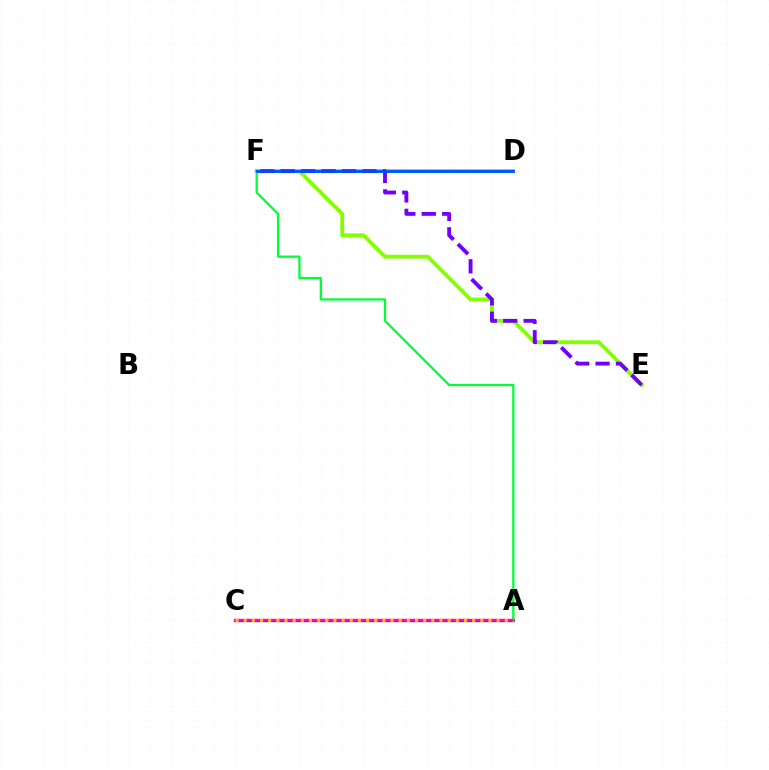{('E', 'F'): [{'color': '#84ff00', 'line_style': 'solid', 'thickness': 2.76}, {'color': '#7200ff', 'line_style': 'dashed', 'thickness': 2.77}], ('A', 'C'): [{'color': '#ff0000', 'line_style': 'solid', 'thickness': 2.34}, {'color': '#ff00cf', 'line_style': 'solid', 'thickness': 1.57}, {'color': '#ffbd00', 'line_style': 'dotted', 'thickness': 2.22}], ('D', 'F'): [{'color': '#00fff6', 'line_style': 'solid', 'thickness': 2.9}, {'color': '#004bff', 'line_style': 'solid', 'thickness': 2.0}], ('A', 'F'): [{'color': '#00ff39', 'line_style': 'solid', 'thickness': 1.64}]}